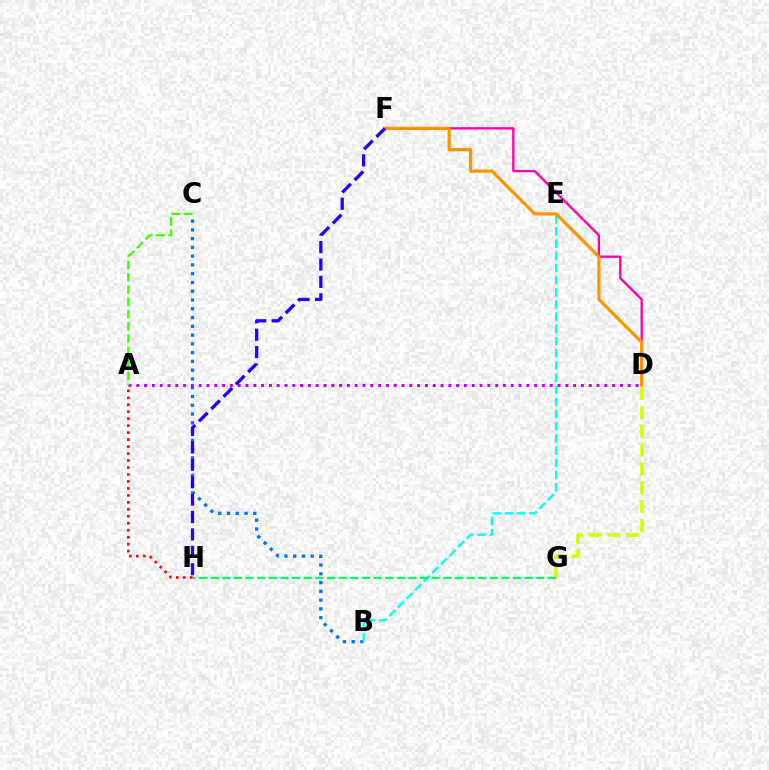{('D', 'F'): [{'color': '#ff00ac', 'line_style': 'solid', 'thickness': 1.68}, {'color': '#ff9400', 'line_style': 'solid', 'thickness': 2.31}], ('B', 'C'): [{'color': '#0074ff', 'line_style': 'dotted', 'thickness': 2.38}], ('B', 'E'): [{'color': '#00fff6', 'line_style': 'dashed', 'thickness': 1.65}], ('A', 'D'): [{'color': '#b900ff', 'line_style': 'dotted', 'thickness': 2.12}], ('A', 'C'): [{'color': '#3dff00', 'line_style': 'dashed', 'thickness': 1.67}], ('F', 'H'): [{'color': '#2500ff', 'line_style': 'dashed', 'thickness': 2.36}], ('D', 'G'): [{'color': '#d1ff00', 'line_style': 'dashed', 'thickness': 2.56}], ('A', 'H'): [{'color': '#ff0000', 'line_style': 'dotted', 'thickness': 1.89}], ('G', 'H'): [{'color': '#00ff5c', 'line_style': 'dashed', 'thickness': 1.58}]}